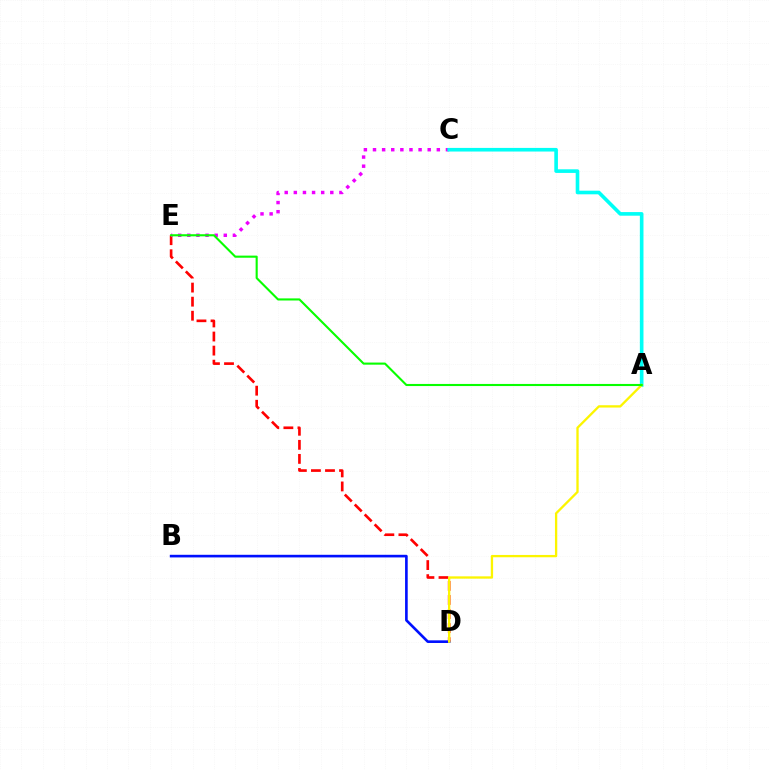{('B', 'D'): [{'color': '#0010ff', 'line_style': 'solid', 'thickness': 1.9}], ('D', 'E'): [{'color': '#ff0000', 'line_style': 'dashed', 'thickness': 1.91}], ('C', 'E'): [{'color': '#ee00ff', 'line_style': 'dotted', 'thickness': 2.48}], ('A', 'C'): [{'color': '#00fff6', 'line_style': 'solid', 'thickness': 2.61}], ('A', 'D'): [{'color': '#fcf500', 'line_style': 'solid', 'thickness': 1.66}], ('A', 'E'): [{'color': '#08ff00', 'line_style': 'solid', 'thickness': 1.52}]}